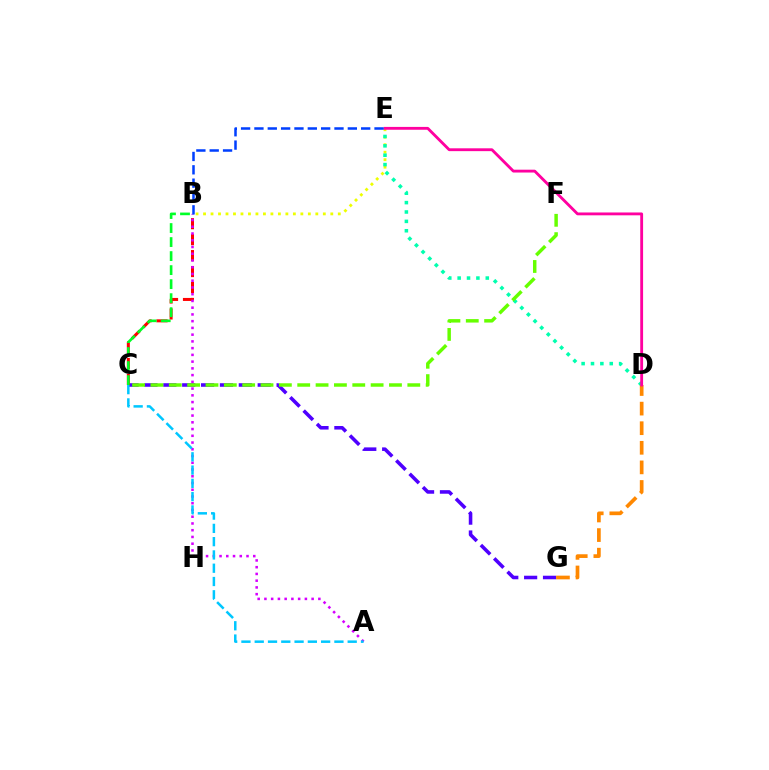{('C', 'G'): [{'color': '#4f00ff', 'line_style': 'dashed', 'thickness': 2.56}], ('B', 'C'): [{'color': '#ff0000', 'line_style': 'dashed', 'thickness': 2.17}, {'color': '#00ff27', 'line_style': 'dashed', 'thickness': 1.91}], ('B', 'E'): [{'color': '#eeff00', 'line_style': 'dotted', 'thickness': 2.03}, {'color': '#003fff', 'line_style': 'dashed', 'thickness': 1.81}], ('D', 'E'): [{'color': '#00ffaf', 'line_style': 'dotted', 'thickness': 2.55}, {'color': '#ff00a0', 'line_style': 'solid', 'thickness': 2.04}], ('D', 'G'): [{'color': '#ff8800', 'line_style': 'dashed', 'thickness': 2.66}], ('A', 'B'): [{'color': '#d600ff', 'line_style': 'dotted', 'thickness': 1.83}], ('A', 'C'): [{'color': '#00c7ff', 'line_style': 'dashed', 'thickness': 1.8}], ('C', 'F'): [{'color': '#66ff00', 'line_style': 'dashed', 'thickness': 2.49}]}